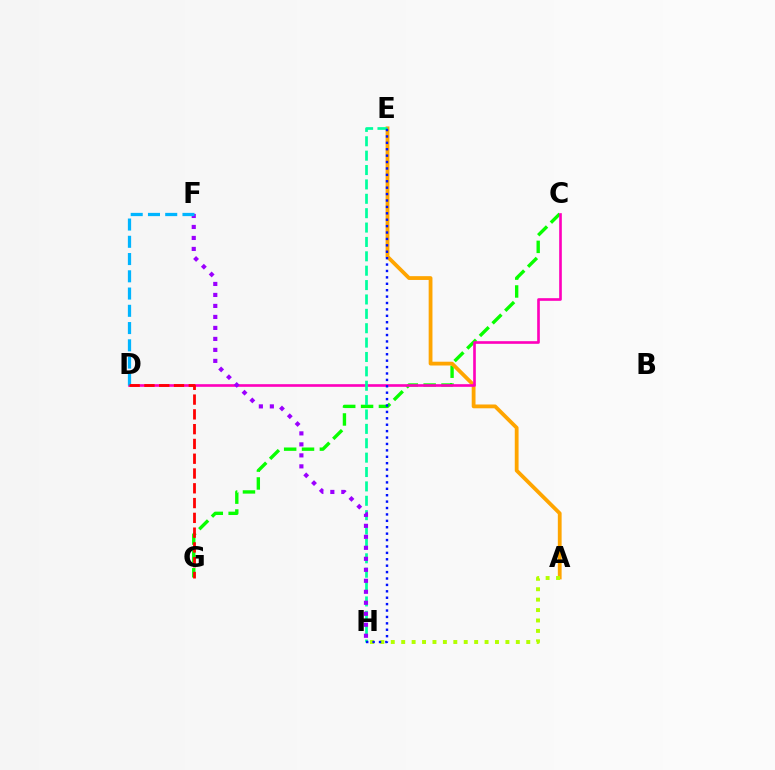{('C', 'G'): [{'color': '#08ff00', 'line_style': 'dashed', 'thickness': 2.43}], ('A', 'E'): [{'color': '#ffa500', 'line_style': 'solid', 'thickness': 2.74}], ('C', 'D'): [{'color': '#ff00bd', 'line_style': 'solid', 'thickness': 1.91}], ('E', 'H'): [{'color': '#00ff9d', 'line_style': 'dashed', 'thickness': 1.95}, {'color': '#0010ff', 'line_style': 'dotted', 'thickness': 1.74}], ('A', 'H'): [{'color': '#b3ff00', 'line_style': 'dotted', 'thickness': 2.83}], ('F', 'H'): [{'color': '#9b00ff', 'line_style': 'dotted', 'thickness': 2.99}], ('D', 'F'): [{'color': '#00b5ff', 'line_style': 'dashed', 'thickness': 2.34}], ('D', 'G'): [{'color': '#ff0000', 'line_style': 'dashed', 'thickness': 2.01}]}